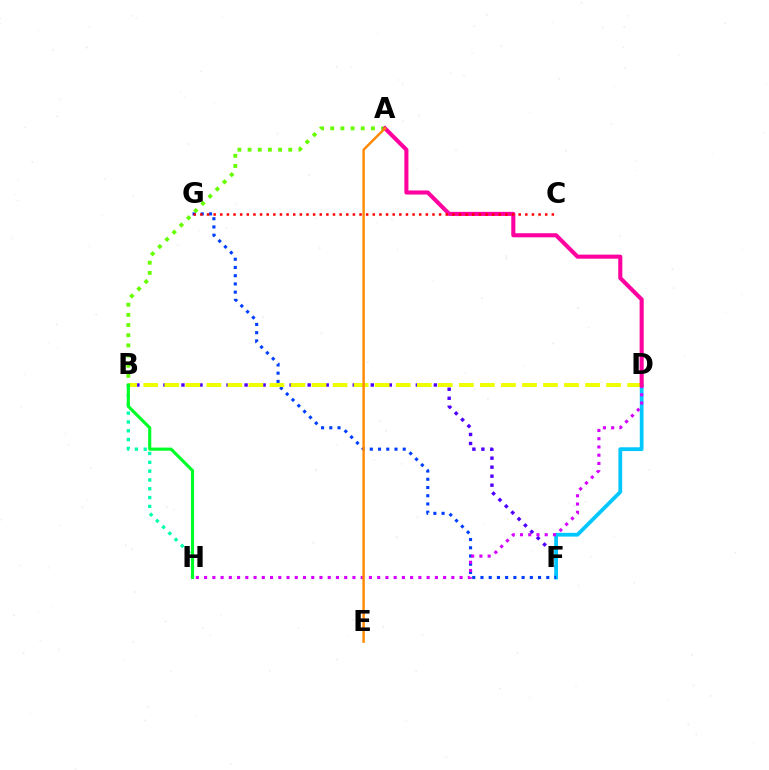{('B', 'F'): [{'color': '#4f00ff', 'line_style': 'dotted', 'thickness': 2.45}], ('D', 'F'): [{'color': '#00c7ff', 'line_style': 'solid', 'thickness': 2.71}], ('F', 'G'): [{'color': '#003fff', 'line_style': 'dotted', 'thickness': 2.24}], ('B', 'D'): [{'color': '#eeff00', 'line_style': 'dashed', 'thickness': 2.86}], ('A', 'B'): [{'color': '#66ff00', 'line_style': 'dotted', 'thickness': 2.76}], ('D', 'H'): [{'color': '#d600ff', 'line_style': 'dotted', 'thickness': 2.24}], ('A', 'D'): [{'color': '#ff00a0', 'line_style': 'solid', 'thickness': 2.94}], ('B', 'H'): [{'color': '#00ffaf', 'line_style': 'dotted', 'thickness': 2.4}, {'color': '#00ff27', 'line_style': 'solid', 'thickness': 2.25}], ('C', 'G'): [{'color': '#ff0000', 'line_style': 'dotted', 'thickness': 1.8}], ('A', 'E'): [{'color': '#ff8800', 'line_style': 'solid', 'thickness': 1.74}]}